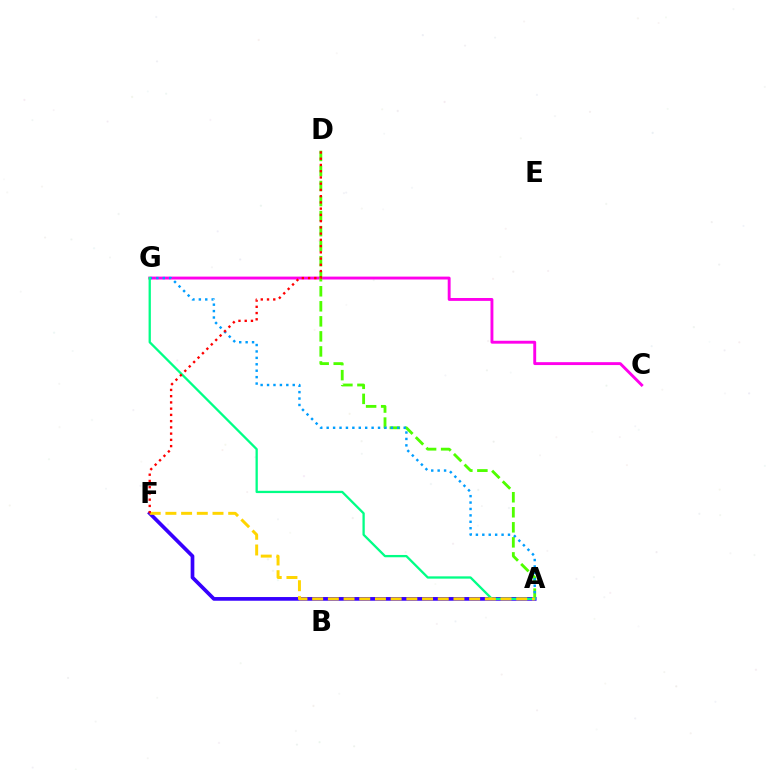{('A', 'F'): [{'color': '#3700ff', 'line_style': 'solid', 'thickness': 2.66}, {'color': '#ffd500', 'line_style': 'dashed', 'thickness': 2.13}], ('C', 'G'): [{'color': '#ff00ed', 'line_style': 'solid', 'thickness': 2.09}], ('A', 'D'): [{'color': '#4fff00', 'line_style': 'dashed', 'thickness': 2.04}], ('A', 'G'): [{'color': '#009eff', 'line_style': 'dotted', 'thickness': 1.74}, {'color': '#00ff86', 'line_style': 'solid', 'thickness': 1.65}], ('D', 'F'): [{'color': '#ff0000', 'line_style': 'dotted', 'thickness': 1.7}]}